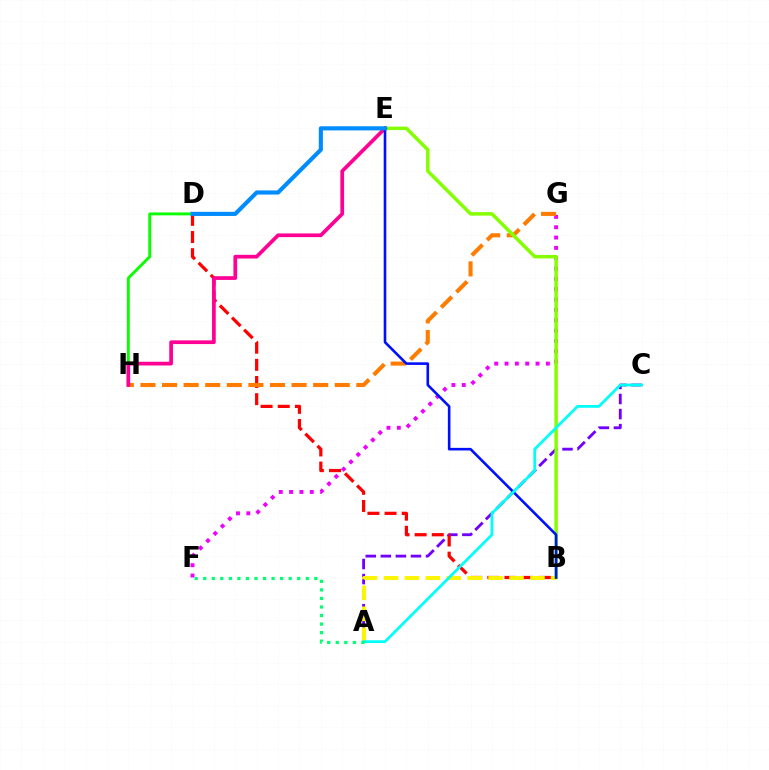{('A', 'C'): [{'color': '#7200ff', 'line_style': 'dashed', 'thickness': 2.05}, {'color': '#00fff6', 'line_style': 'solid', 'thickness': 1.99}], ('F', 'G'): [{'color': '#ee00ff', 'line_style': 'dotted', 'thickness': 2.81}], ('B', 'D'): [{'color': '#ff0000', 'line_style': 'dashed', 'thickness': 2.33}], ('D', 'H'): [{'color': '#08ff00', 'line_style': 'solid', 'thickness': 2.06}], ('A', 'B'): [{'color': '#fcf500', 'line_style': 'dashed', 'thickness': 2.84}], ('G', 'H'): [{'color': '#ff7c00', 'line_style': 'dashed', 'thickness': 2.93}], ('B', 'E'): [{'color': '#84ff00', 'line_style': 'solid', 'thickness': 2.5}, {'color': '#0010ff', 'line_style': 'solid', 'thickness': 1.88}], ('E', 'H'): [{'color': '#ff0094', 'line_style': 'solid', 'thickness': 2.67}], ('A', 'F'): [{'color': '#00ff74', 'line_style': 'dotted', 'thickness': 2.32}], ('D', 'E'): [{'color': '#008cff', 'line_style': 'solid', 'thickness': 2.97}]}